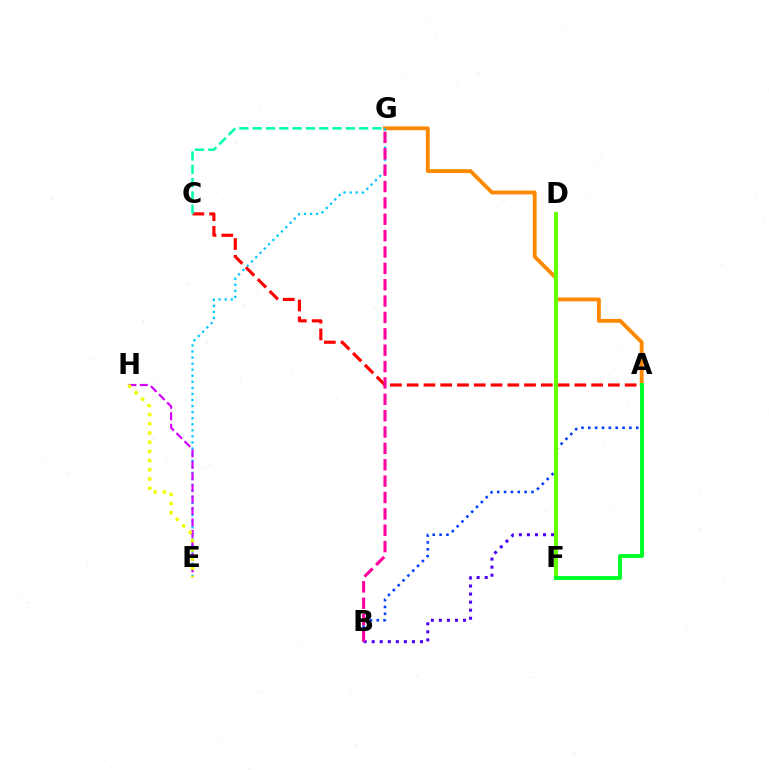{('A', 'G'): [{'color': '#ff8800', 'line_style': 'solid', 'thickness': 2.77}], ('B', 'D'): [{'color': '#4f00ff', 'line_style': 'dotted', 'thickness': 2.19}], ('E', 'G'): [{'color': '#00c7ff', 'line_style': 'dotted', 'thickness': 1.65}], ('A', 'C'): [{'color': '#ff0000', 'line_style': 'dashed', 'thickness': 2.28}], ('A', 'B'): [{'color': '#003fff', 'line_style': 'dotted', 'thickness': 1.86}], ('E', 'H'): [{'color': '#d600ff', 'line_style': 'dashed', 'thickness': 1.56}, {'color': '#eeff00', 'line_style': 'dotted', 'thickness': 2.5}], ('B', 'G'): [{'color': '#ff00a0', 'line_style': 'dashed', 'thickness': 2.22}], ('D', 'F'): [{'color': '#66ff00', 'line_style': 'solid', 'thickness': 2.96}], ('A', 'F'): [{'color': '#00ff27', 'line_style': 'solid', 'thickness': 2.81}], ('C', 'G'): [{'color': '#00ffaf', 'line_style': 'dashed', 'thickness': 1.81}]}